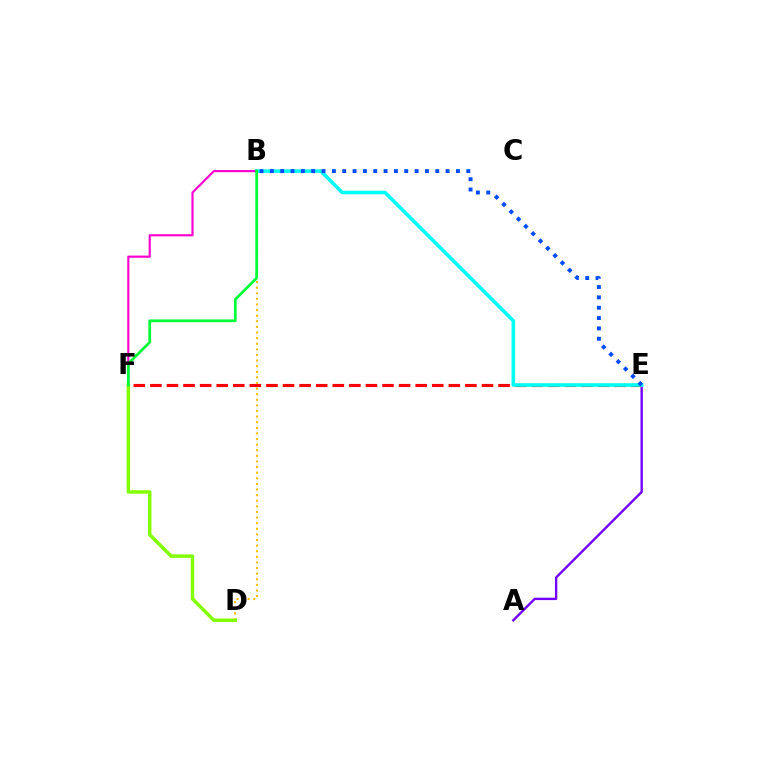{('A', 'E'): [{'color': '#7200ff', 'line_style': 'solid', 'thickness': 1.72}], ('E', 'F'): [{'color': '#ff0000', 'line_style': 'dashed', 'thickness': 2.25}], ('B', 'E'): [{'color': '#00fff6', 'line_style': 'solid', 'thickness': 2.6}, {'color': '#004bff', 'line_style': 'dotted', 'thickness': 2.81}], ('B', 'F'): [{'color': '#ff00cf', 'line_style': 'solid', 'thickness': 1.55}, {'color': '#00ff39', 'line_style': 'solid', 'thickness': 1.99}], ('B', 'D'): [{'color': '#ffbd00', 'line_style': 'dotted', 'thickness': 1.52}], ('D', 'F'): [{'color': '#84ff00', 'line_style': 'solid', 'thickness': 2.53}]}